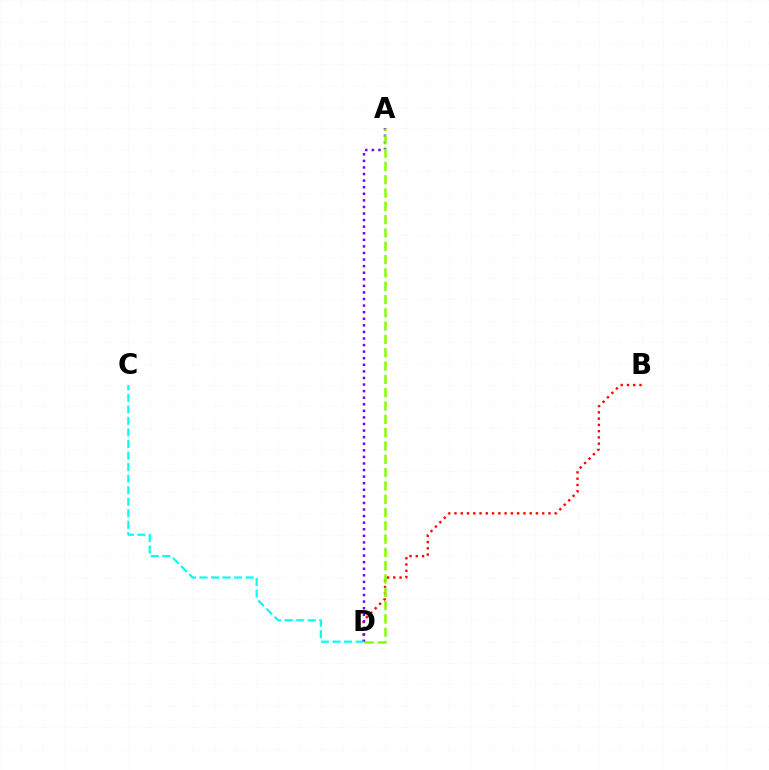{('B', 'D'): [{'color': '#ff0000', 'line_style': 'dotted', 'thickness': 1.7}], ('A', 'D'): [{'color': '#7200ff', 'line_style': 'dotted', 'thickness': 1.79}, {'color': '#84ff00', 'line_style': 'dashed', 'thickness': 1.81}], ('C', 'D'): [{'color': '#00fff6', 'line_style': 'dashed', 'thickness': 1.57}]}